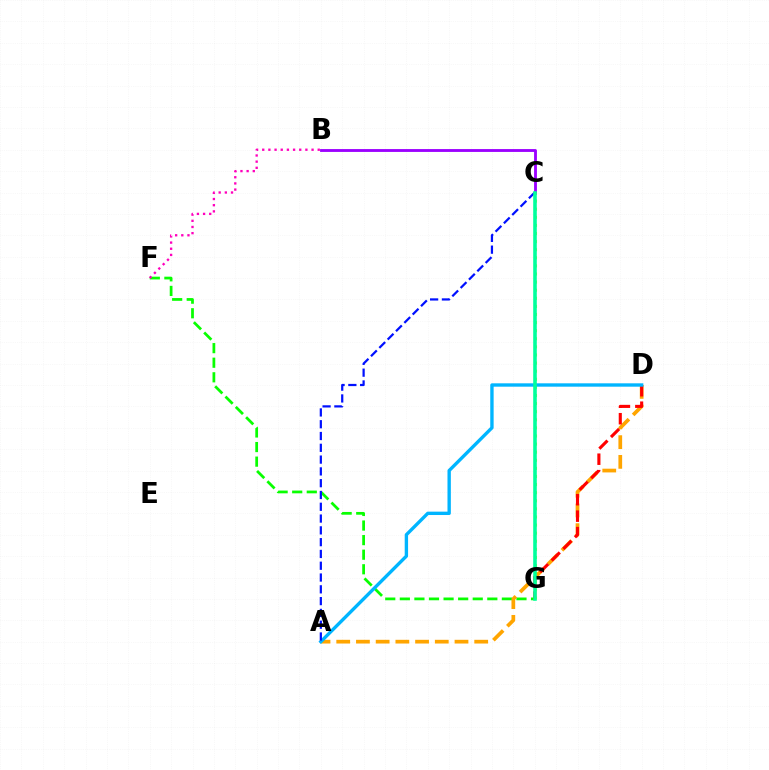{('F', 'G'): [{'color': '#08ff00', 'line_style': 'dashed', 'thickness': 1.98}], ('A', 'D'): [{'color': '#ffa500', 'line_style': 'dashed', 'thickness': 2.68}, {'color': '#00b5ff', 'line_style': 'solid', 'thickness': 2.42}], ('D', 'G'): [{'color': '#ff0000', 'line_style': 'dashed', 'thickness': 2.23}], ('B', 'C'): [{'color': '#9b00ff', 'line_style': 'solid', 'thickness': 2.05}], ('B', 'F'): [{'color': '#ff00bd', 'line_style': 'dotted', 'thickness': 1.68}], ('C', 'G'): [{'color': '#b3ff00', 'line_style': 'dotted', 'thickness': 2.2}, {'color': '#00ff9d', 'line_style': 'solid', 'thickness': 2.58}], ('A', 'C'): [{'color': '#0010ff', 'line_style': 'dashed', 'thickness': 1.6}]}